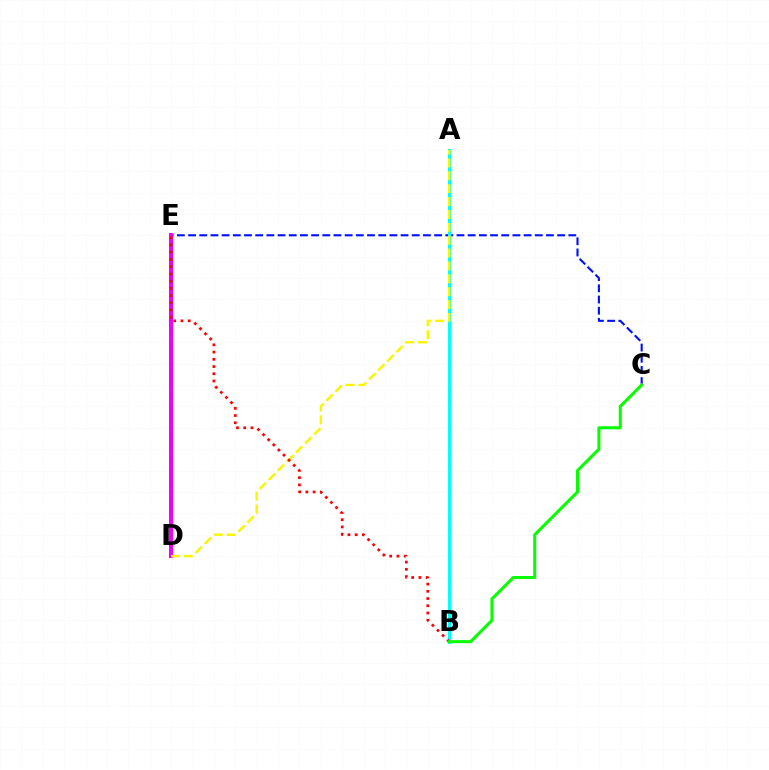{('C', 'E'): [{'color': '#0010ff', 'line_style': 'dashed', 'thickness': 1.52}], ('D', 'E'): [{'color': '#ee00ff', 'line_style': 'solid', 'thickness': 2.9}], ('A', 'B'): [{'color': '#00fff6', 'line_style': 'solid', 'thickness': 2.15}], ('A', 'D'): [{'color': '#fcf500', 'line_style': 'dashed', 'thickness': 1.75}], ('B', 'E'): [{'color': '#ff0000', 'line_style': 'dotted', 'thickness': 1.96}], ('B', 'C'): [{'color': '#08ff00', 'line_style': 'solid', 'thickness': 2.19}]}